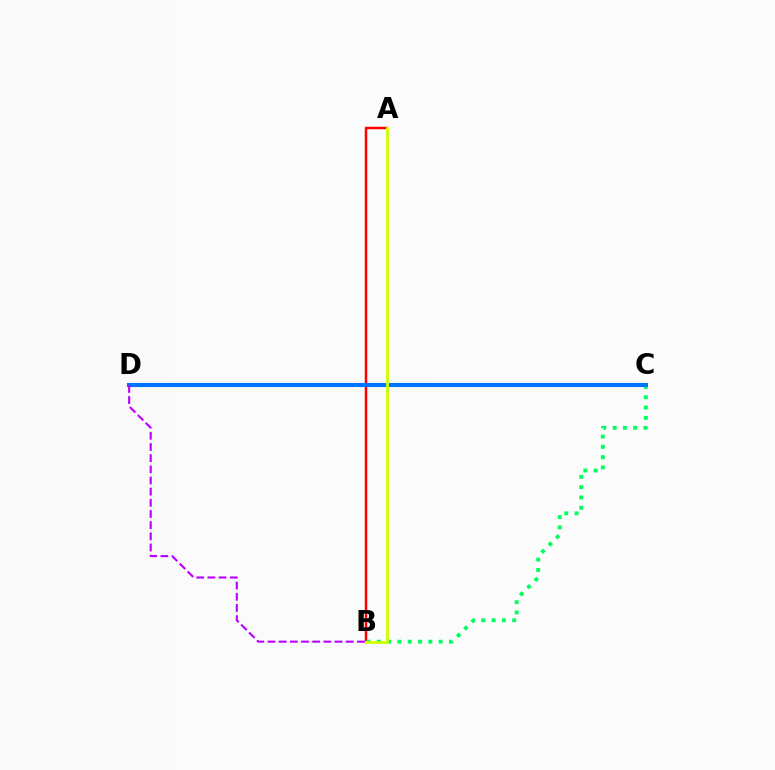{('A', 'B'): [{'color': '#ff0000', 'line_style': 'solid', 'thickness': 1.78}, {'color': '#d1ff00', 'line_style': 'solid', 'thickness': 2.05}], ('B', 'C'): [{'color': '#00ff5c', 'line_style': 'dotted', 'thickness': 2.8}], ('C', 'D'): [{'color': '#0074ff', 'line_style': 'solid', 'thickness': 2.95}], ('B', 'D'): [{'color': '#b900ff', 'line_style': 'dashed', 'thickness': 1.52}]}